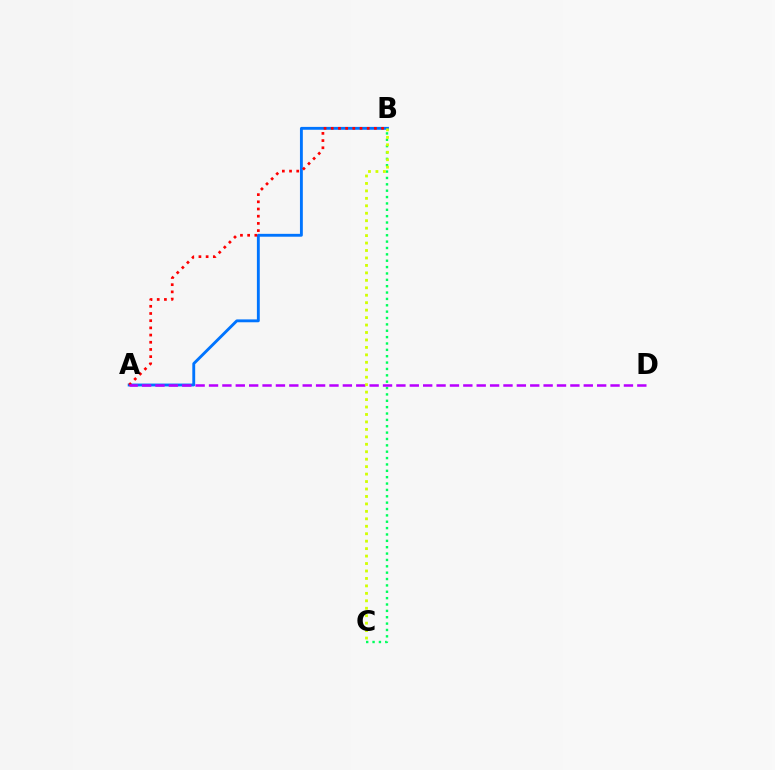{('A', 'B'): [{'color': '#0074ff', 'line_style': 'solid', 'thickness': 2.07}, {'color': '#ff0000', 'line_style': 'dotted', 'thickness': 1.95}], ('B', 'C'): [{'color': '#00ff5c', 'line_style': 'dotted', 'thickness': 1.73}, {'color': '#d1ff00', 'line_style': 'dotted', 'thickness': 2.02}], ('A', 'D'): [{'color': '#b900ff', 'line_style': 'dashed', 'thickness': 1.82}]}